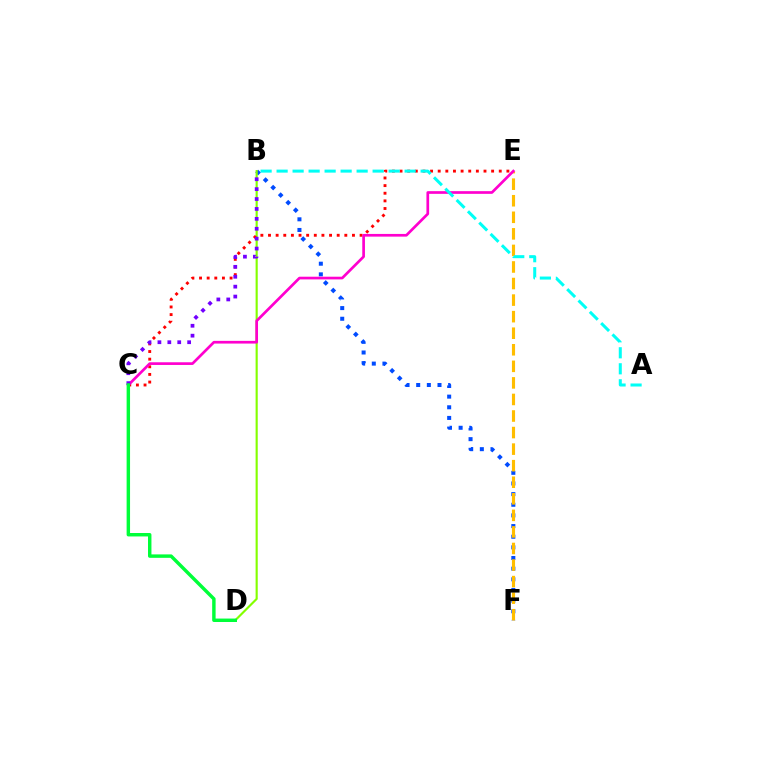{('B', 'F'): [{'color': '#004bff', 'line_style': 'dotted', 'thickness': 2.89}], ('B', 'D'): [{'color': '#84ff00', 'line_style': 'solid', 'thickness': 1.55}], ('C', 'E'): [{'color': '#ff0000', 'line_style': 'dotted', 'thickness': 2.07}, {'color': '#ff00cf', 'line_style': 'solid', 'thickness': 1.94}], ('E', 'F'): [{'color': '#ffbd00', 'line_style': 'dashed', 'thickness': 2.25}], ('B', 'C'): [{'color': '#7200ff', 'line_style': 'dotted', 'thickness': 2.69}], ('C', 'D'): [{'color': '#00ff39', 'line_style': 'solid', 'thickness': 2.47}], ('A', 'B'): [{'color': '#00fff6', 'line_style': 'dashed', 'thickness': 2.17}]}